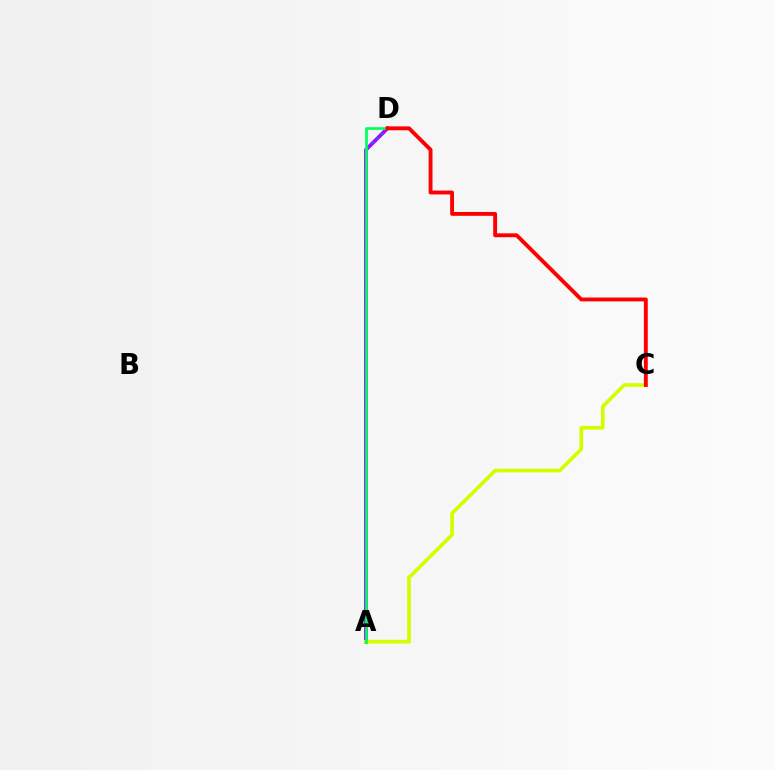{('A', 'D'): [{'color': '#b900ff', 'line_style': 'solid', 'thickness': 2.73}, {'color': '#0074ff', 'line_style': 'dotted', 'thickness': 1.76}, {'color': '#00ff5c', 'line_style': 'solid', 'thickness': 1.92}], ('A', 'C'): [{'color': '#d1ff00', 'line_style': 'solid', 'thickness': 2.66}], ('C', 'D'): [{'color': '#ff0000', 'line_style': 'solid', 'thickness': 2.79}]}